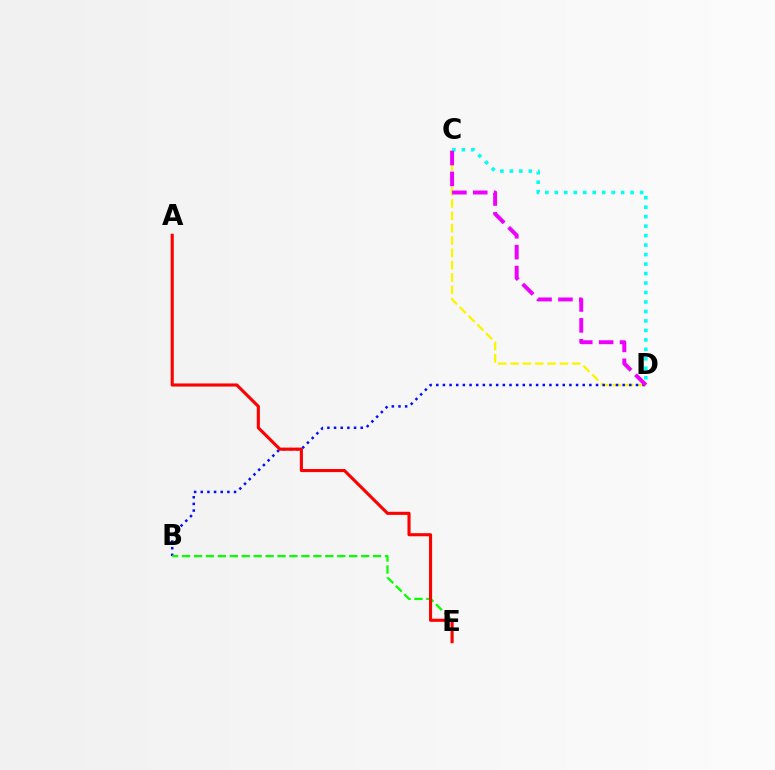{('C', 'D'): [{'color': '#fcf500', 'line_style': 'dashed', 'thickness': 1.68}, {'color': '#00fff6', 'line_style': 'dotted', 'thickness': 2.57}, {'color': '#ee00ff', 'line_style': 'dashed', 'thickness': 2.84}], ('B', 'D'): [{'color': '#0010ff', 'line_style': 'dotted', 'thickness': 1.81}], ('B', 'E'): [{'color': '#08ff00', 'line_style': 'dashed', 'thickness': 1.62}], ('A', 'E'): [{'color': '#ff0000', 'line_style': 'solid', 'thickness': 2.23}]}